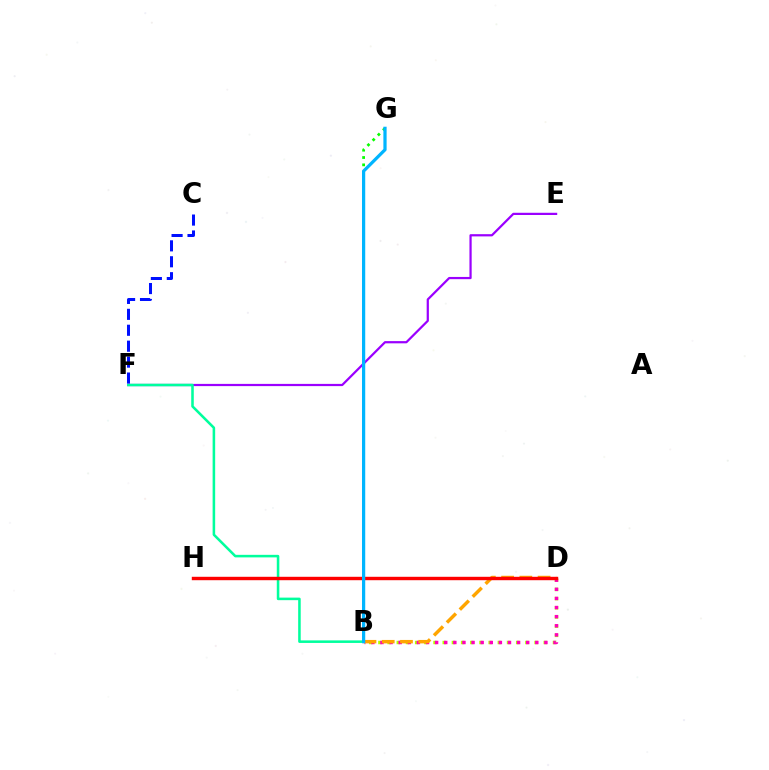{('B', 'D'): [{'color': '#b3ff00', 'line_style': 'dotted', 'thickness': 2.5}, {'color': '#ff00bd', 'line_style': 'dotted', 'thickness': 2.47}, {'color': '#ffa500', 'line_style': 'dashed', 'thickness': 2.48}], ('E', 'F'): [{'color': '#9b00ff', 'line_style': 'solid', 'thickness': 1.6}], ('B', 'F'): [{'color': '#00ff9d', 'line_style': 'solid', 'thickness': 1.84}], ('B', 'G'): [{'color': '#08ff00', 'line_style': 'dotted', 'thickness': 1.99}, {'color': '#00b5ff', 'line_style': 'solid', 'thickness': 2.33}], ('D', 'H'): [{'color': '#ff0000', 'line_style': 'solid', 'thickness': 2.46}], ('C', 'F'): [{'color': '#0010ff', 'line_style': 'dashed', 'thickness': 2.16}]}